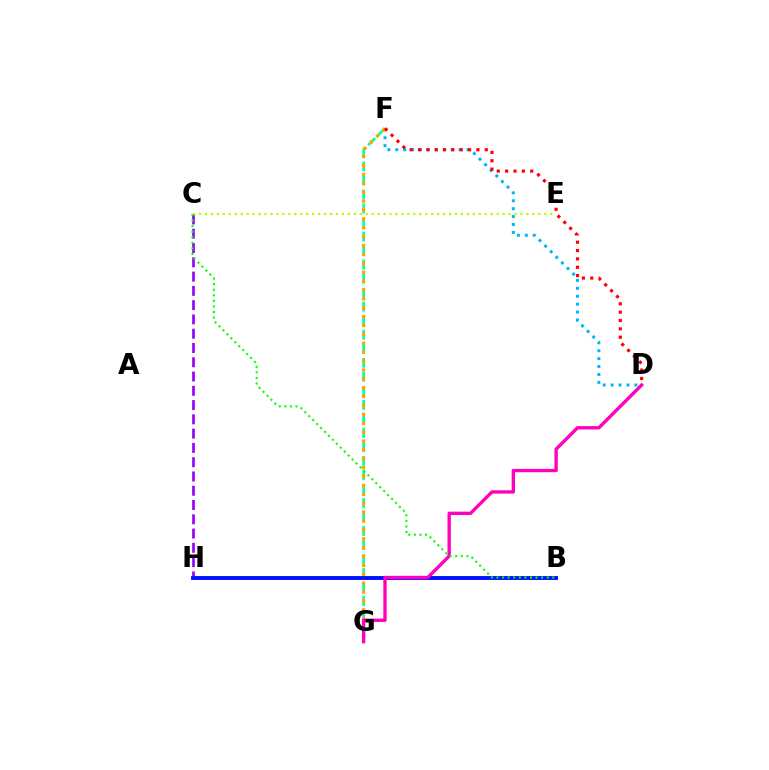{('D', 'F'): [{'color': '#00b5ff', 'line_style': 'dotted', 'thickness': 2.15}, {'color': '#ff0000', 'line_style': 'dotted', 'thickness': 2.27}], ('F', 'G'): [{'color': '#00ff9d', 'line_style': 'dashed', 'thickness': 1.91}, {'color': '#ffa500', 'line_style': 'dotted', 'thickness': 2.41}], ('C', 'H'): [{'color': '#9b00ff', 'line_style': 'dashed', 'thickness': 1.94}], ('C', 'E'): [{'color': '#b3ff00', 'line_style': 'dotted', 'thickness': 1.62}], ('B', 'H'): [{'color': '#0010ff', 'line_style': 'solid', 'thickness': 2.79}], ('D', 'G'): [{'color': '#ff00bd', 'line_style': 'solid', 'thickness': 2.41}], ('B', 'C'): [{'color': '#08ff00', 'line_style': 'dotted', 'thickness': 1.52}]}